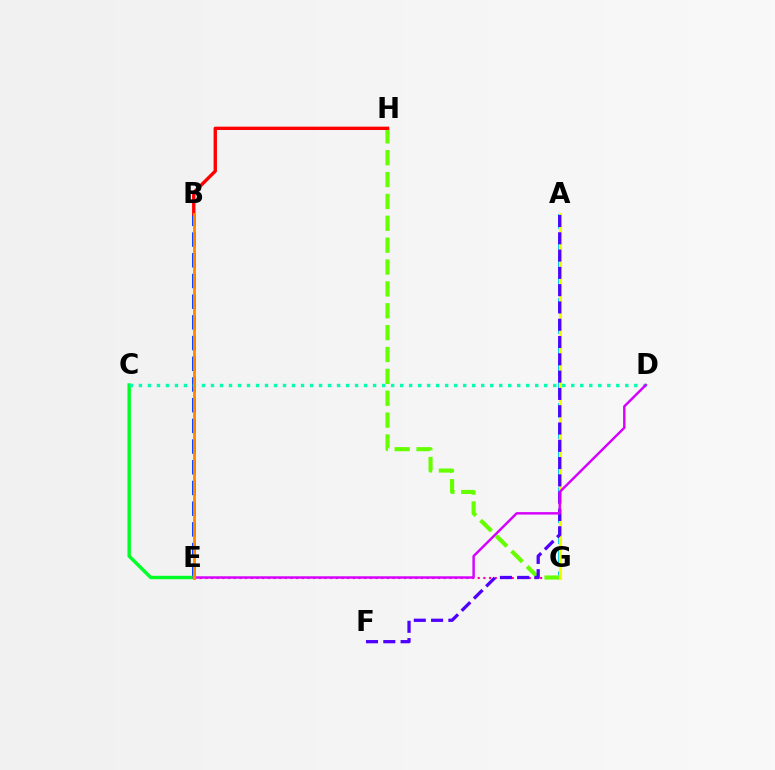{('E', 'G'): [{'color': '#ff00a0', 'line_style': 'dotted', 'thickness': 1.54}], ('B', 'E'): [{'color': '#003fff', 'line_style': 'dashed', 'thickness': 2.81}, {'color': '#ff8800', 'line_style': 'solid', 'thickness': 2.06}], ('C', 'E'): [{'color': '#00ff27', 'line_style': 'solid', 'thickness': 2.46}], ('A', 'G'): [{'color': '#00c7ff', 'line_style': 'dashed', 'thickness': 2.86}, {'color': '#eeff00', 'line_style': 'solid', 'thickness': 2.27}], ('G', 'H'): [{'color': '#66ff00', 'line_style': 'dashed', 'thickness': 2.97}], ('C', 'D'): [{'color': '#00ffaf', 'line_style': 'dotted', 'thickness': 2.45}], ('A', 'F'): [{'color': '#4f00ff', 'line_style': 'dashed', 'thickness': 2.35}], ('D', 'E'): [{'color': '#d600ff', 'line_style': 'solid', 'thickness': 1.75}], ('B', 'H'): [{'color': '#ff0000', 'line_style': 'solid', 'thickness': 2.41}]}